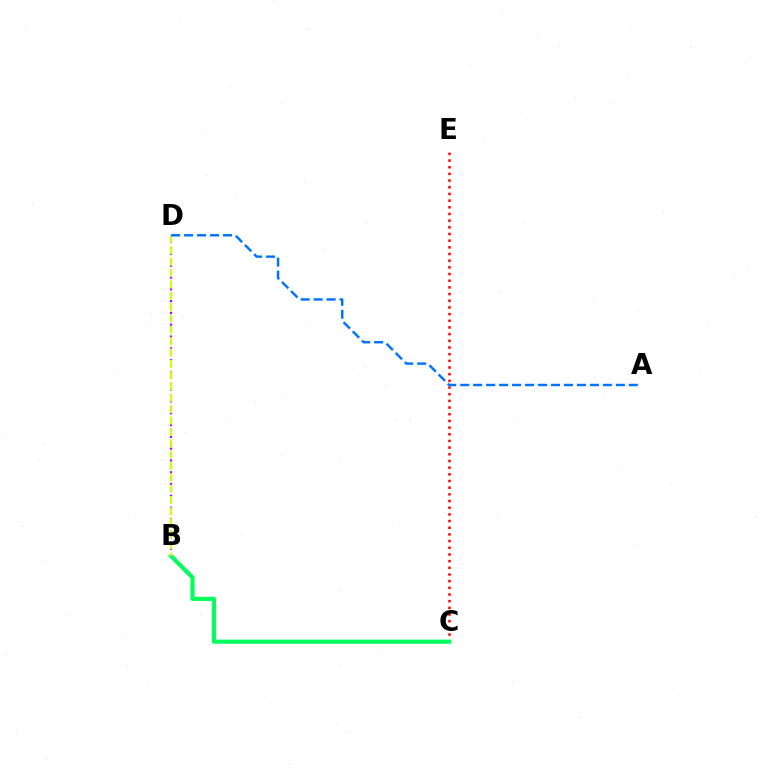{('C', 'E'): [{'color': '#ff0000', 'line_style': 'dotted', 'thickness': 1.81}], ('B', 'D'): [{'color': '#b900ff', 'line_style': 'dotted', 'thickness': 1.6}, {'color': '#d1ff00', 'line_style': 'dashed', 'thickness': 1.54}], ('B', 'C'): [{'color': '#00ff5c', 'line_style': 'solid', 'thickness': 2.99}], ('A', 'D'): [{'color': '#0074ff', 'line_style': 'dashed', 'thickness': 1.76}]}